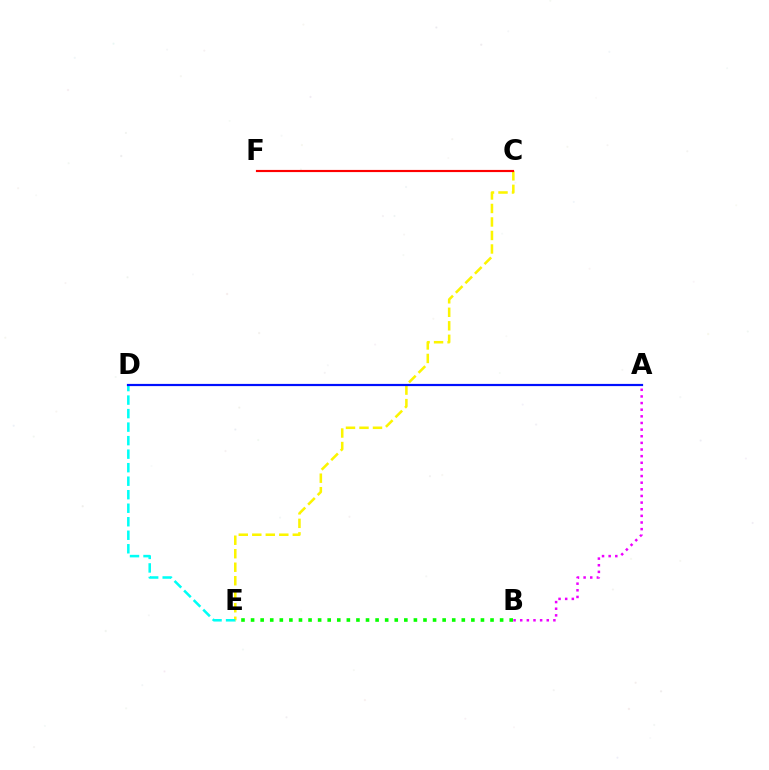{('B', 'E'): [{'color': '#08ff00', 'line_style': 'dotted', 'thickness': 2.6}], ('C', 'E'): [{'color': '#fcf500', 'line_style': 'dashed', 'thickness': 1.83}], ('D', 'E'): [{'color': '#00fff6', 'line_style': 'dashed', 'thickness': 1.84}], ('A', 'B'): [{'color': '#ee00ff', 'line_style': 'dotted', 'thickness': 1.8}], ('C', 'F'): [{'color': '#ff0000', 'line_style': 'solid', 'thickness': 1.56}], ('A', 'D'): [{'color': '#0010ff', 'line_style': 'solid', 'thickness': 1.59}]}